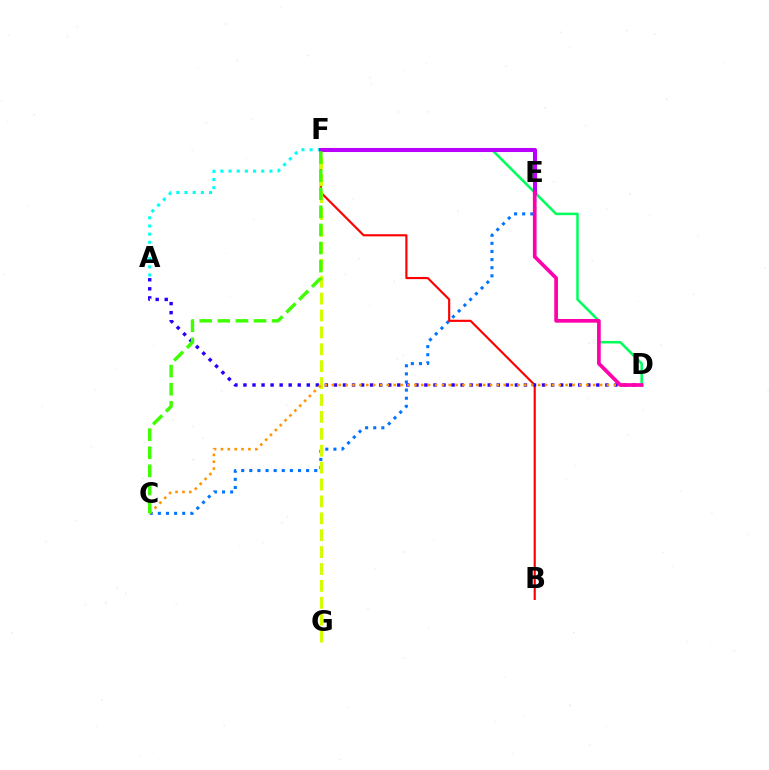{('C', 'E'): [{'color': '#0074ff', 'line_style': 'dotted', 'thickness': 2.2}], ('B', 'F'): [{'color': '#ff0000', 'line_style': 'solid', 'thickness': 1.55}], ('A', 'F'): [{'color': '#00fff6', 'line_style': 'dotted', 'thickness': 2.22}], ('F', 'G'): [{'color': '#d1ff00', 'line_style': 'dashed', 'thickness': 2.3}], ('A', 'D'): [{'color': '#2500ff', 'line_style': 'dotted', 'thickness': 2.46}], ('D', 'F'): [{'color': '#00ff5c', 'line_style': 'solid', 'thickness': 1.82}], ('C', 'D'): [{'color': '#ff9400', 'line_style': 'dotted', 'thickness': 1.87}], ('E', 'F'): [{'color': '#b900ff', 'line_style': 'solid', 'thickness': 2.92}], ('D', 'E'): [{'color': '#ff00ac', 'line_style': 'solid', 'thickness': 2.65}], ('C', 'F'): [{'color': '#3dff00', 'line_style': 'dashed', 'thickness': 2.46}]}